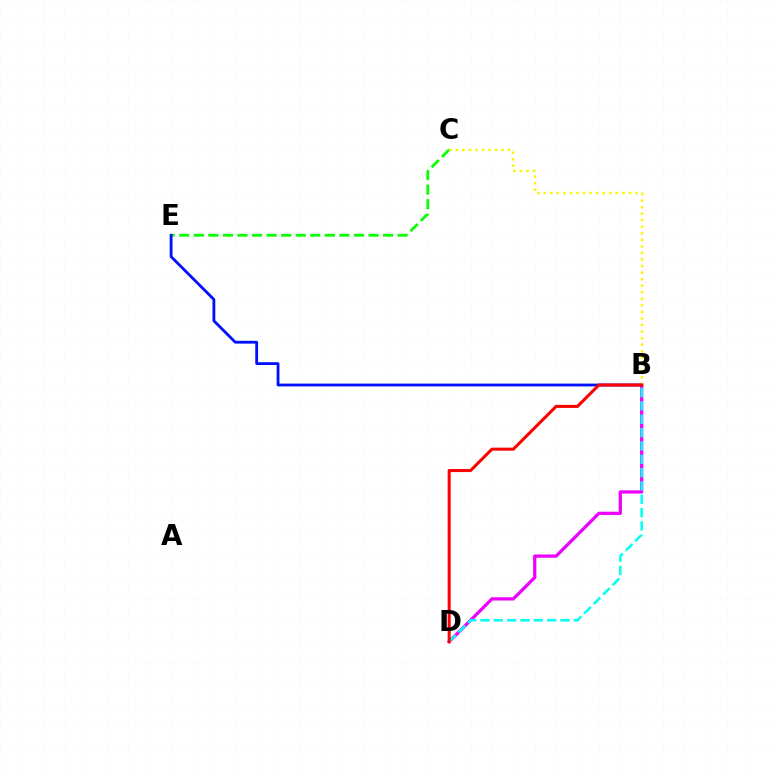{('C', 'E'): [{'color': '#08ff00', 'line_style': 'dashed', 'thickness': 1.98}], ('B', 'D'): [{'color': '#ee00ff', 'line_style': 'solid', 'thickness': 2.33}, {'color': '#00fff6', 'line_style': 'dashed', 'thickness': 1.81}, {'color': '#ff0000', 'line_style': 'solid', 'thickness': 2.19}], ('B', 'E'): [{'color': '#0010ff', 'line_style': 'solid', 'thickness': 2.03}], ('B', 'C'): [{'color': '#fcf500', 'line_style': 'dotted', 'thickness': 1.78}]}